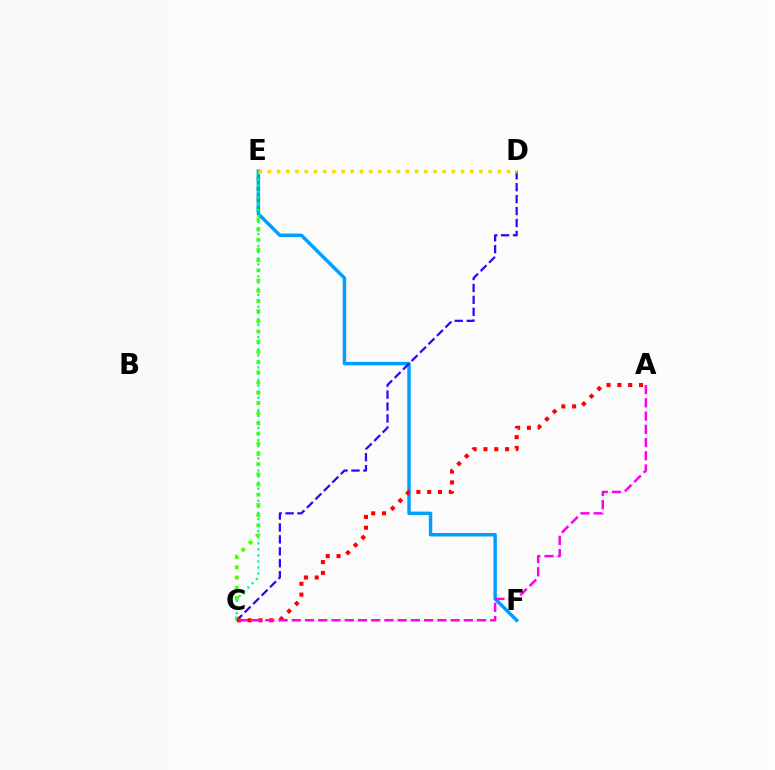{('C', 'E'): [{'color': '#4fff00', 'line_style': 'dotted', 'thickness': 2.77}, {'color': '#00ff86', 'line_style': 'dotted', 'thickness': 1.65}], ('E', 'F'): [{'color': '#009eff', 'line_style': 'solid', 'thickness': 2.49}], ('C', 'D'): [{'color': '#3700ff', 'line_style': 'dashed', 'thickness': 1.62}], ('A', 'C'): [{'color': '#ff0000', 'line_style': 'dotted', 'thickness': 2.94}, {'color': '#ff00ed', 'line_style': 'dashed', 'thickness': 1.8}], ('D', 'E'): [{'color': '#ffd500', 'line_style': 'dotted', 'thickness': 2.5}]}